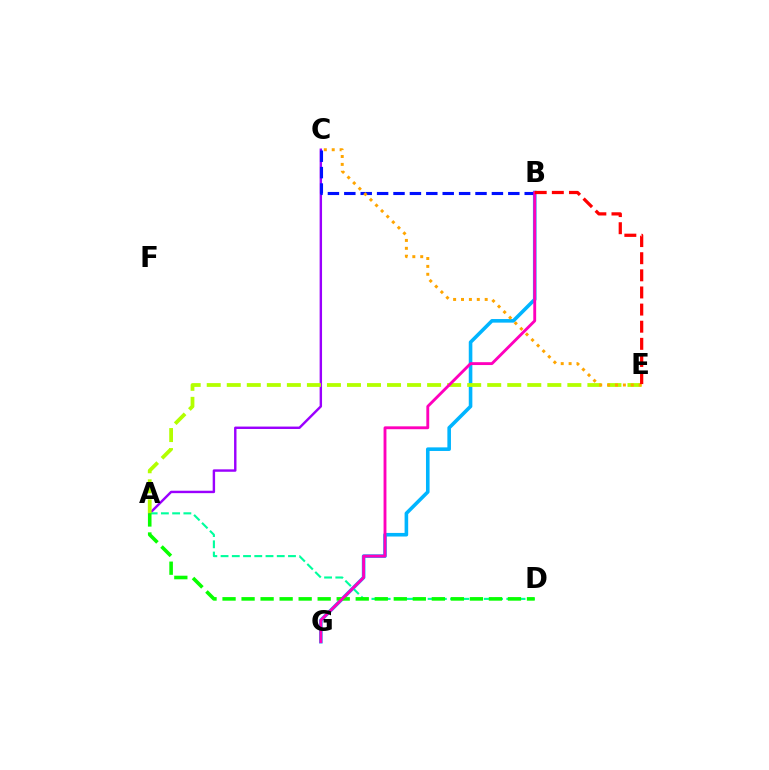{('A', 'C'): [{'color': '#9b00ff', 'line_style': 'solid', 'thickness': 1.74}], ('A', 'D'): [{'color': '#00ff9d', 'line_style': 'dashed', 'thickness': 1.53}, {'color': '#08ff00', 'line_style': 'dashed', 'thickness': 2.58}], ('B', 'G'): [{'color': '#00b5ff', 'line_style': 'solid', 'thickness': 2.59}, {'color': '#ff00bd', 'line_style': 'solid', 'thickness': 2.06}], ('A', 'E'): [{'color': '#b3ff00', 'line_style': 'dashed', 'thickness': 2.72}], ('B', 'C'): [{'color': '#0010ff', 'line_style': 'dashed', 'thickness': 2.23}], ('C', 'E'): [{'color': '#ffa500', 'line_style': 'dotted', 'thickness': 2.14}], ('B', 'E'): [{'color': '#ff0000', 'line_style': 'dashed', 'thickness': 2.33}]}